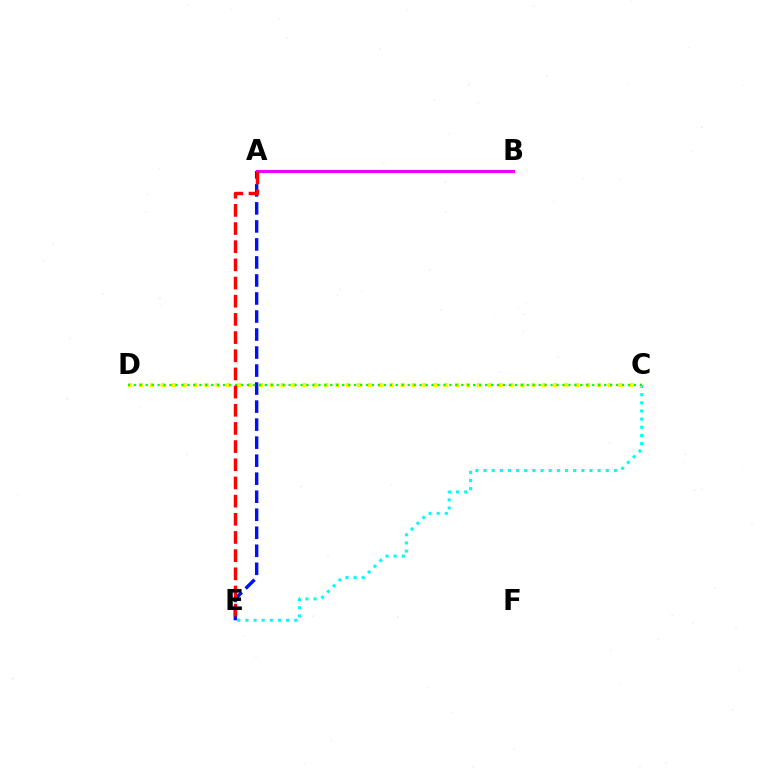{('A', 'E'): [{'color': '#0010ff', 'line_style': 'dashed', 'thickness': 2.45}, {'color': '#ff0000', 'line_style': 'dashed', 'thickness': 2.47}], ('C', 'E'): [{'color': '#00fff6', 'line_style': 'dotted', 'thickness': 2.21}], ('C', 'D'): [{'color': '#fcf500', 'line_style': 'dotted', 'thickness': 2.96}, {'color': '#08ff00', 'line_style': 'dotted', 'thickness': 1.62}], ('A', 'B'): [{'color': '#ee00ff', 'line_style': 'solid', 'thickness': 2.24}]}